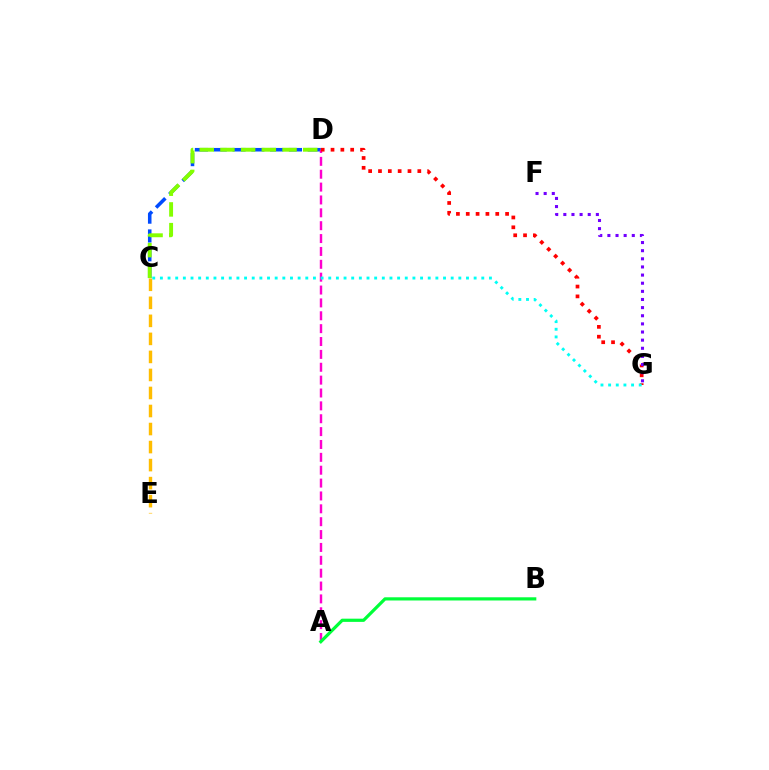{('C', 'D'): [{'color': '#004bff', 'line_style': 'dashed', 'thickness': 2.56}, {'color': '#84ff00', 'line_style': 'dashed', 'thickness': 2.81}], ('A', 'D'): [{'color': '#ff00cf', 'line_style': 'dashed', 'thickness': 1.75}], ('D', 'G'): [{'color': '#ff0000', 'line_style': 'dotted', 'thickness': 2.67}], ('F', 'G'): [{'color': '#7200ff', 'line_style': 'dotted', 'thickness': 2.21}], ('A', 'B'): [{'color': '#00ff39', 'line_style': 'solid', 'thickness': 2.31}], ('C', 'G'): [{'color': '#00fff6', 'line_style': 'dotted', 'thickness': 2.08}], ('C', 'E'): [{'color': '#ffbd00', 'line_style': 'dashed', 'thickness': 2.45}]}